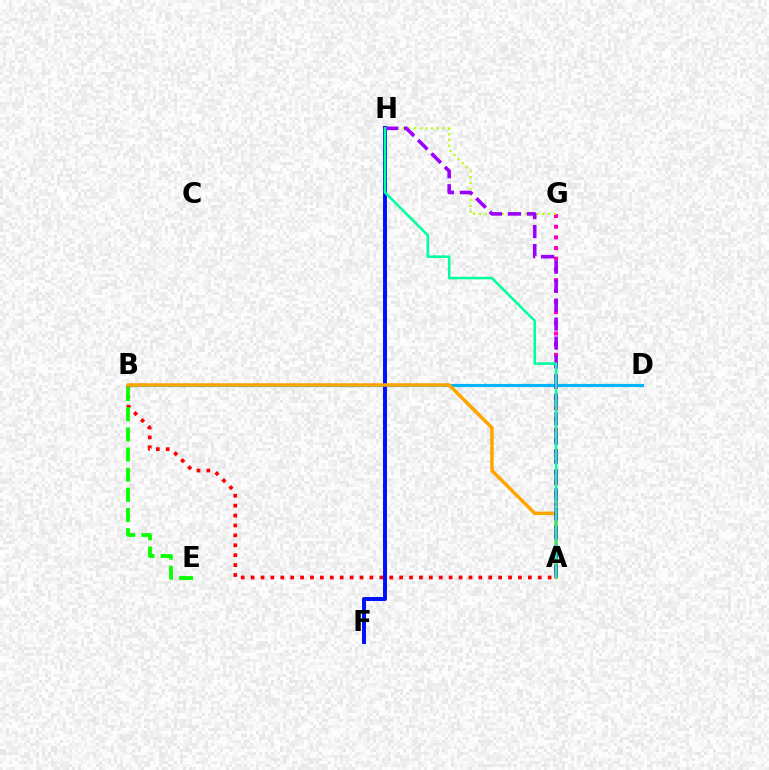{('B', 'D'): [{'color': '#00b5ff', 'line_style': 'solid', 'thickness': 2.28}], ('A', 'G'): [{'color': '#ff00bd', 'line_style': 'dotted', 'thickness': 2.9}], ('A', 'B'): [{'color': '#ff0000', 'line_style': 'dotted', 'thickness': 2.69}, {'color': '#ffa500', 'line_style': 'solid', 'thickness': 2.53}], ('G', 'H'): [{'color': '#b3ff00', 'line_style': 'dotted', 'thickness': 1.56}], ('F', 'H'): [{'color': '#0010ff', 'line_style': 'solid', 'thickness': 2.85}], ('B', 'E'): [{'color': '#08ff00', 'line_style': 'dashed', 'thickness': 2.74}], ('A', 'H'): [{'color': '#9b00ff', 'line_style': 'dashed', 'thickness': 2.58}, {'color': '#00ff9d', 'line_style': 'solid', 'thickness': 1.83}]}